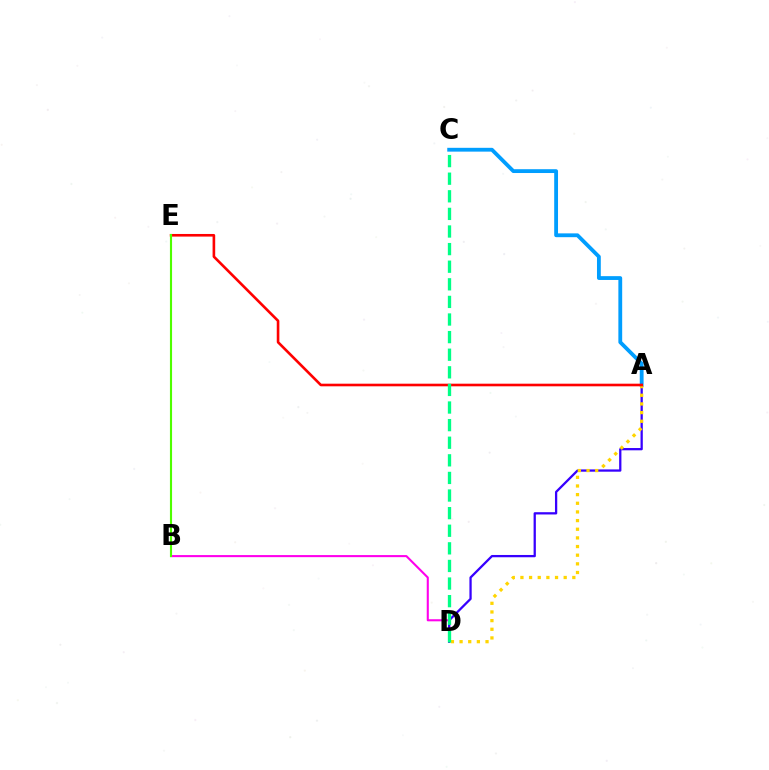{('A', 'C'): [{'color': '#009eff', 'line_style': 'solid', 'thickness': 2.75}], ('B', 'D'): [{'color': '#ff00ed', 'line_style': 'solid', 'thickness': 1.51}], ('A', 'D'): [{'color': '#3700ff', 'line_style': 'solid', 'thickness': 1.64}, {'color': '#ffd500', 'line_style': 'dotted', 'thickness': 2.35}], ('A', 'E'): [{'color': '#ff0000', 'line_style': 'solid', 'thickness': 1.89}], ('B', 'E'): [{'color': '#4fff00', 'line_style': 'solid', 'thickness': 1.53}], ('C', 'D'): [{'color': '#00ff86', 'line_style': 'dashed', 'thickness': 2.39}]}